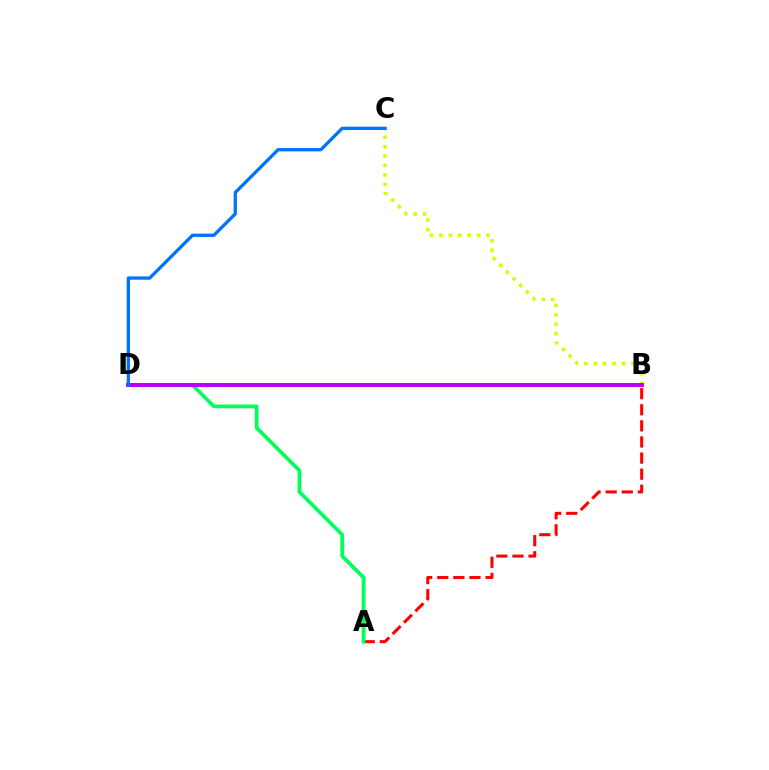{('B', 'C'): [{'color': '#d1ff00', 'line_style': 'dotted', 'thickness': 2.56}], ('A', 'B'): [{'color': '#ff0000', 'line_style': 'dashed', 'thickness': 2.19}], ('A', 'D'): [{'color': '#00ff5c', 'line_style': 'solid', 'thickness': 2.71}], ('B', 'D'): [{'color': '#b900ff', 'line_style': 'solid', 'thickness': 2.85}], ('C', 'D'): [{'color': '#0074ff', 'line_style': 'solid', 'thickness': 2.38}]}